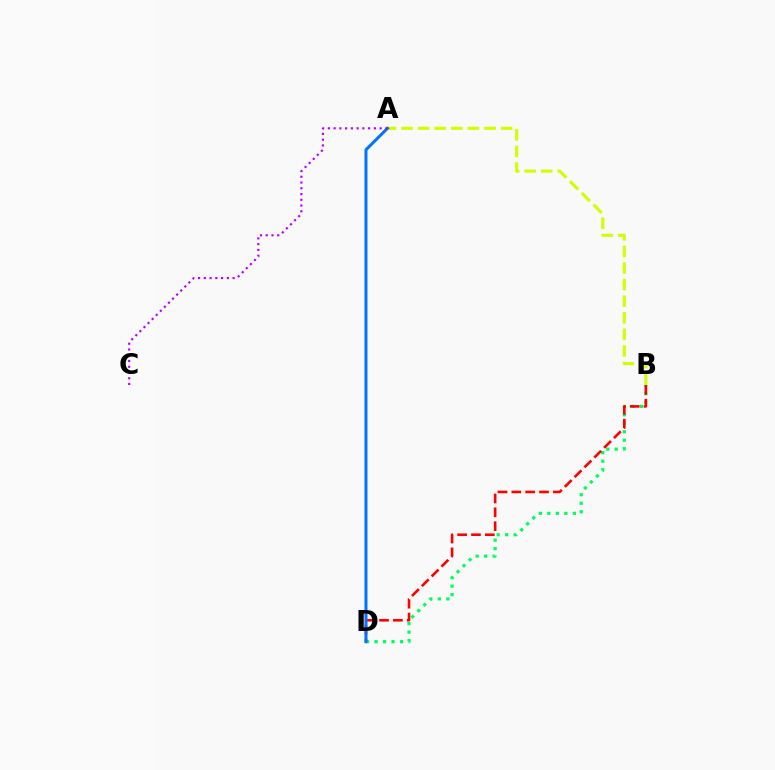{('B', 'D'): [{'color': '#00ff5c', 'line_style': 'dotted', 'thickness': 2.31}, {'color': '#ff0000', 'line_style': 'dashed', 'thickness': 1.88}], ('A', 'B'): [{'color': '#d1ff00', 'line_style': 'dashed', 'thickness': 2.25}], ('A', 'D'): [{'color': '#0074ff', 'line_style': 'solid', 'thickness': 2.16}], ('A', 'C'): [{'color': '#b900ff', 'line_style': 'dotted', 'thickness': 1.56}]}